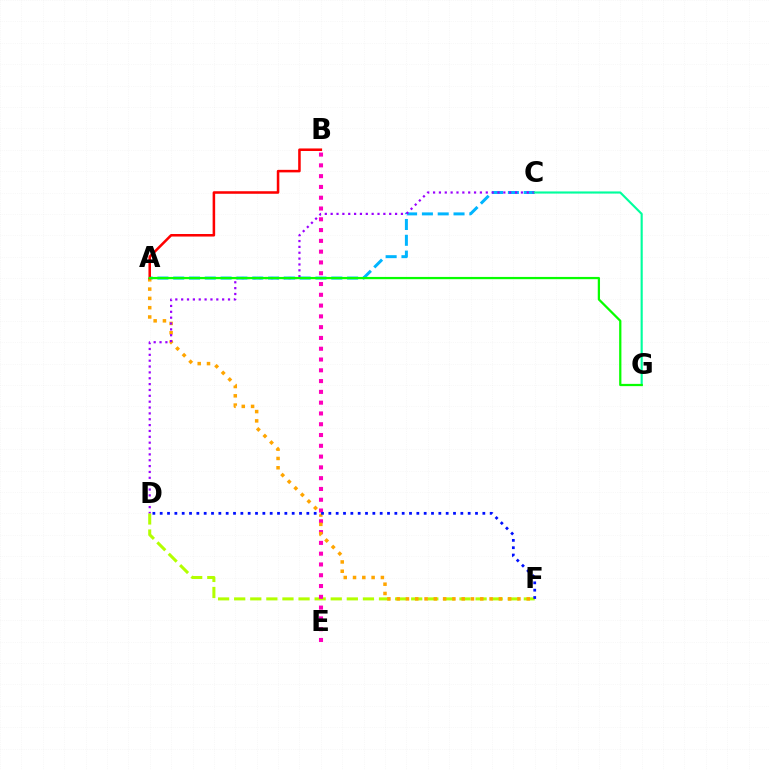{('D', 'F'): [{'color': '#b3ff00', 'line_style': 'dashed', 'thickness': 2.19}, {'color': '#0010ff', 'line_style': 'dotted', 'thickness': 1.99}], ('A', 'C'): [{'color': '#00b5ff', 'line_style': 'dashed', 'thickness': 2.15}], ('B', 'E'): [{'color': '#ff00bd', 'line_style': 'dotted', 'thickness': 2.93}], ('A', 'F'): [{'color': '#ffa500', 'line_style': 'dotted', 'thickness': 2.52}], ('A', 'B'): [{'color': '#ff0000', 'line_style': 'solid', 'thickness': 1.83}], ('C', 'D'): [{'color': '#9b00ff', 'line_style': 'dotted', 'thickness': 1.59}], ('C', 'G'): [{'color': '#00ff9d', 'line_style': 'solid', 'thickness': 1.54}], ('A', 'G'): [{'color': '#08ff00', 'line_style': 'solid', 'thickness': 1.62}]}